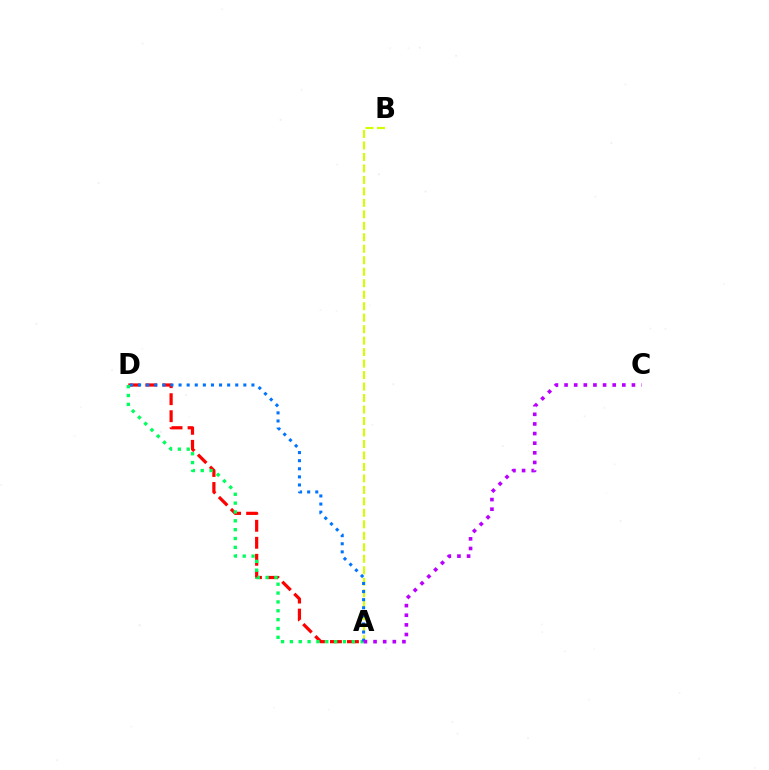{('A', 'D'): [{'color': '#ff0000', 'line_style': 'dashed', 'thickness': 2.31}, {'color': '#00ff5c', 'line_style': 'dotted', 'thickness': 2.4}, {'color': '#0074ff', 'line_style': 'dotted', 'thickness': 2.2}], ('A', 'B'): [{'color': '#d1ff00', 'line_style': 'dashed', 'thickness': 1.56}], ('A', 'C'): [{'color': '#b900ff', 'line_style': 'dotted', 'thickness': 2.62}]}